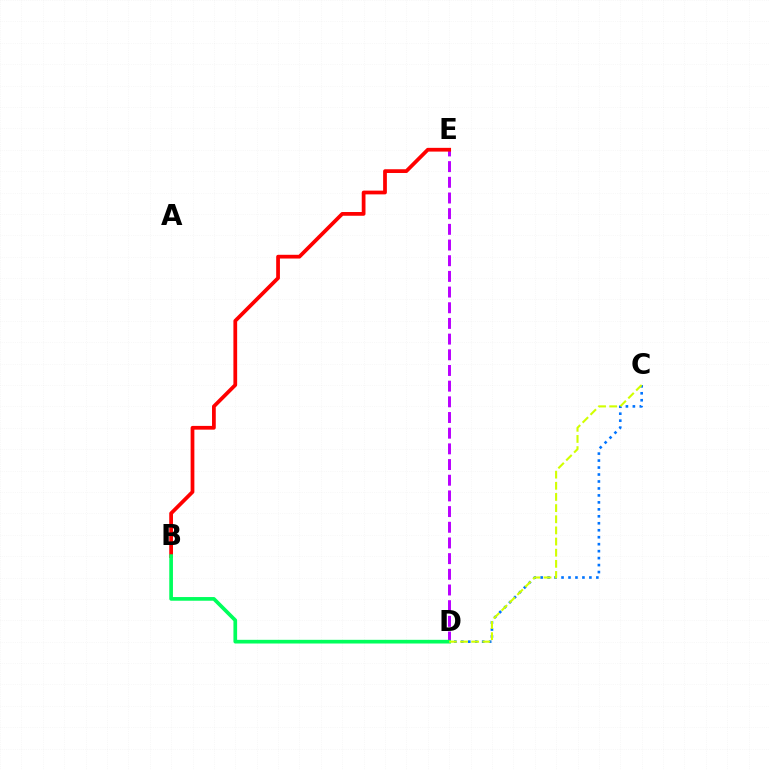{('C', 'D'): [{'color': '#0074ff', 'line_style': 'dotted', 'thickness': 1.89}, {'color': '#d1ff00', 'line_style': 'dashed', 'thickness': 1.51}], ('D', 'E'): [{'color': '#b900ff', 'line_style': 'dashed', 'thickness': 2.13}], ('B', 'E'): [{'color': '#ff0000', 'line_style': 'solid', 'thickness': 2.7}], ('B', 'D'): [{'color': '#00ff5c', 'line_style': 'solid', 'thickness': 2.65}]}